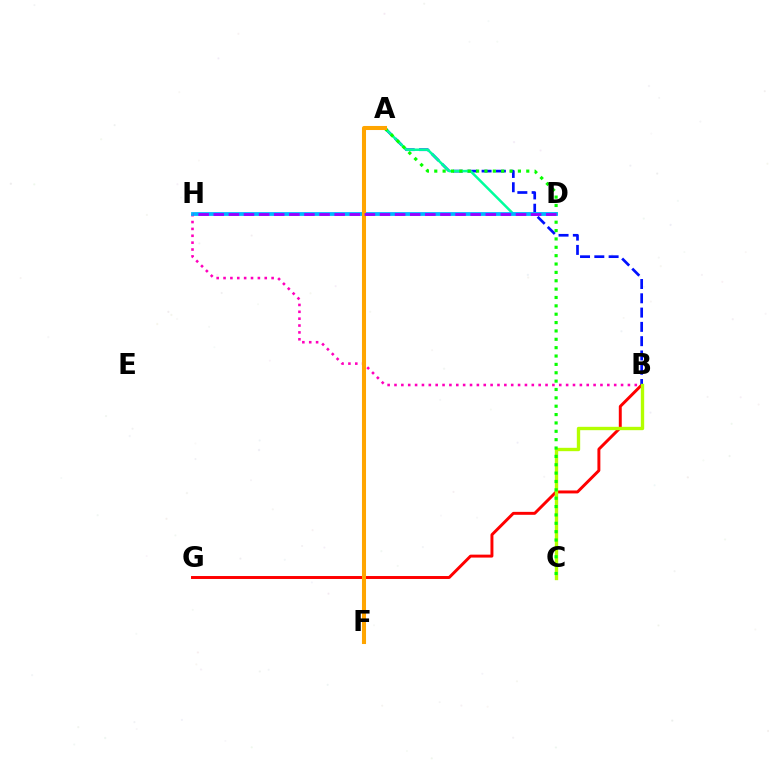{('B', 'G'): [{'color': '#ff0000', 'line_style': 'solid', 'thickness': 2.12}], ('A', 'B'): [{'color': '#0010ff', 'line_style': 'dashed', 'thickness': 1.94}], ('B', 'H'): [{'color': '#ff00bd', 'line_style': 'dotted', 'thickness': 1.87}], ('A', 'D'): [{'color': '#00ff9d', 'line_style': 'solid', 'thickness': 1.8}], ('B', 'C'): [{'color': '#b3ff00', 'line_style': 'solid', 'thickness': 2.42}], ('A', 'C'): [{'color': '#08ff00', 'line_style': 'dotted', 'thickness': 2.27}], ('D', 'H'): [{'color': '#00b5ff', 'line_style': 'solid', 'thickness': 2.72}, {'color': '#9b00ff', 'line_style': 'dashed', 'thickness': 2.05}], ('A', 'F'): [{'color': '#ffa500', 'line_style': 'solid', 'thickness': 2.93}]}